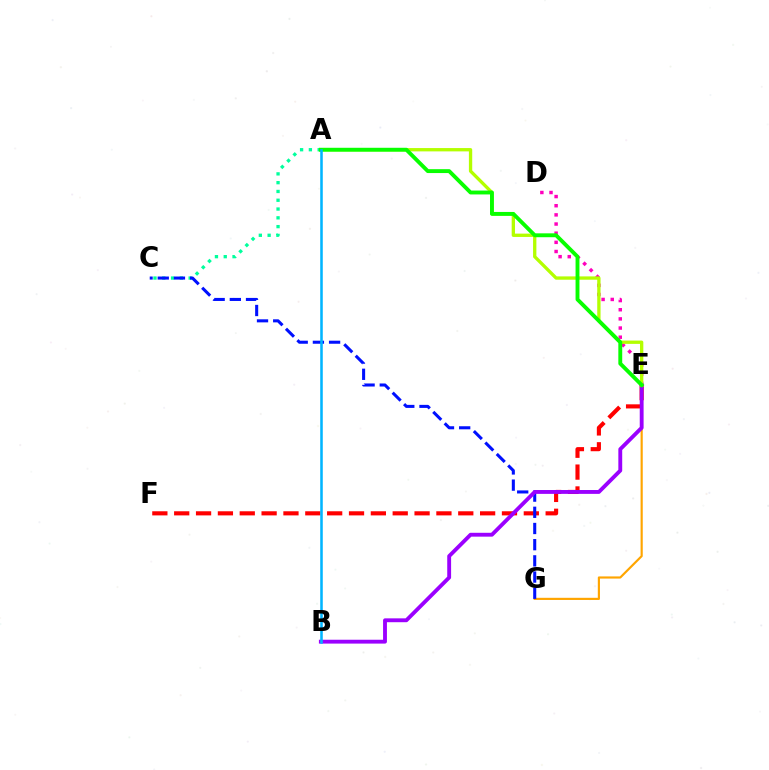{('E', 'F'): [{'color': '#ff0000', 'line_style': 'dashed', 'thickness': 2.97}], ('E', 'G'): [{'color': '#ffa500', 'line_style': 'solid', 'thickness': 1.56}], ('A', 'C'): [{'color': '#00ff9d', 'line_style': 'dotted', 'thickness': 2.39}], ('D', 'E'): [{'color': '#ff00bd', 'line_style': 'dotted', 'thickness': 2.49}], ('C', 'G'): [{'color': '#0010ff', 'line_style': 'dashed', 'thickness': 2.2}], ('B', 'E'): [{'color': '#9b00ff', 'line_style': 'solid', 'thickness': 2.78}], ('A', 'E'): [{'color': '#b3ff00', 'line_style': 'solid', 'thickness': 2.39}, {'color': '#08ff00', 'line_style': 'solid', 'thickness': 2.8}], ('A', 'B'): [{'color': '#00b5ff', 'line_style': 'solid', 'thickness': 1.84}]}